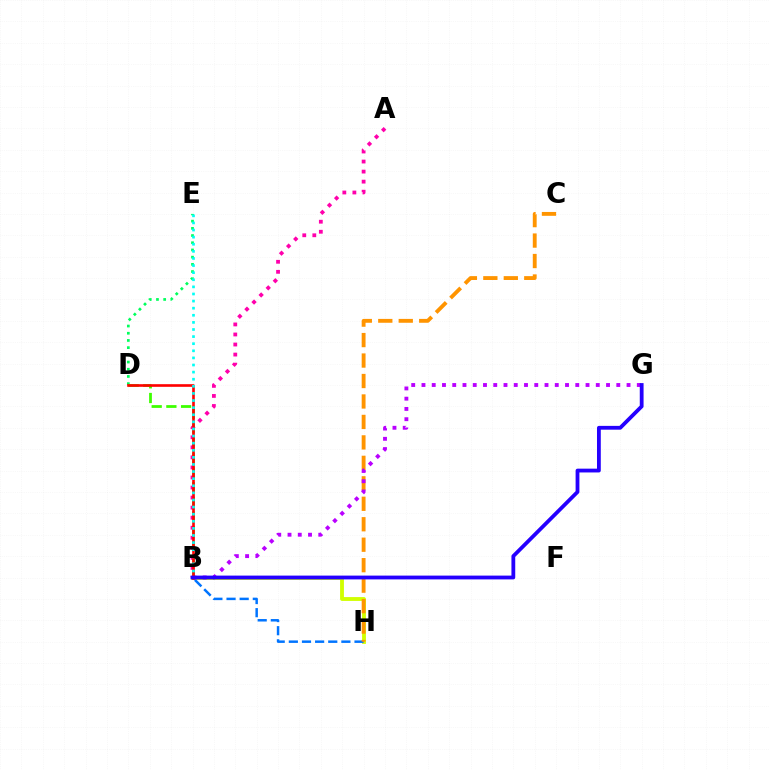{('B', 'H'): [{'color': '#d1ff00', 'line_style': 'solid', 'thickness': 2.77}, {'color': '#0074ff', 'line_style': 'dashed', 'thickness': 1.78}], ('D', 'E'): [{'color': '#00ff5c', 'line_style': 'dotted', 'thickness': 1.96}], ('B', 'D'): [{'color': '#3dff00', 'line_style': 'dashed', 'thickness': 2.0}, {'color': '#ff0000', 'line_style': 'solid', 'thickness': 1.9}], ('A', 'B'): [{'color': '#ff00ac', 'line_style': 'dotted', 'thickness': 2.73}], ('C', 'H'): [{'color': '#ff9400', 'line_style': 'dashed', 'thickness': 2.78}], ('B', 'G'): [{'color': '#b900ff', 'line_style': 'dotted', 'thickness': 2.79}, {'color': '#2500ff', 'line_style': 'solid', 'thickness': 2.74}], ('B', 'E'): [{'color': '#00fff6', 'line_style': 'dotted', 'thickness': 1.93}]}